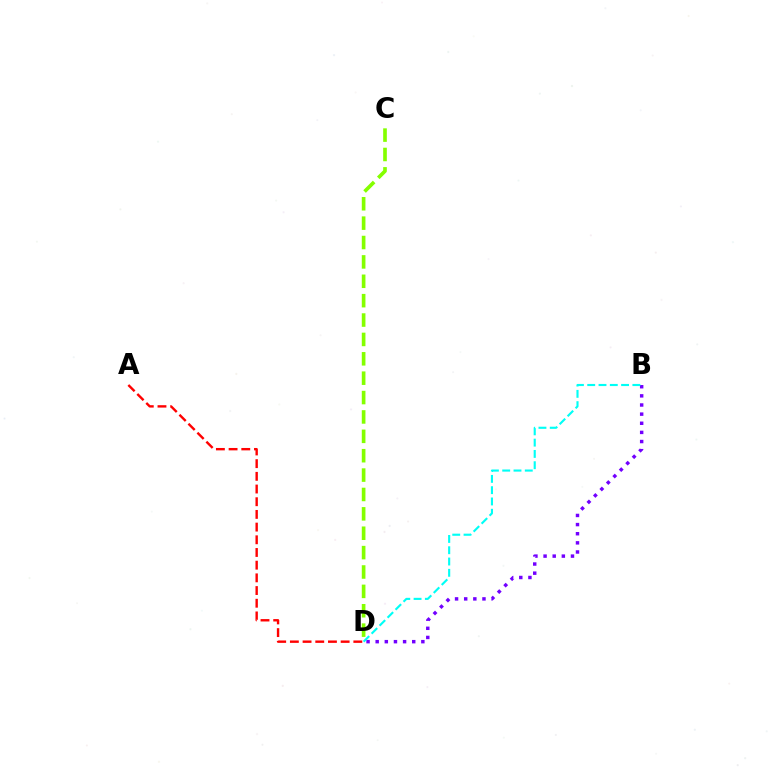{('C', 'D'): [{'color': '#84ff00', 'line_style': 'dashed', 'thickness': 2.63}], ('B', 'D'): [{'color': '#7200ff', 'line_style': 'dotted', 'thickness': 2.48}, {'color': '#00fff6', 'line_style': 'dashed', 'thickness': 1.53}], ('A', 'D'): [{'color': '#ff0000', 'line_style': 'dashed', 'thickness': 1.72}]}